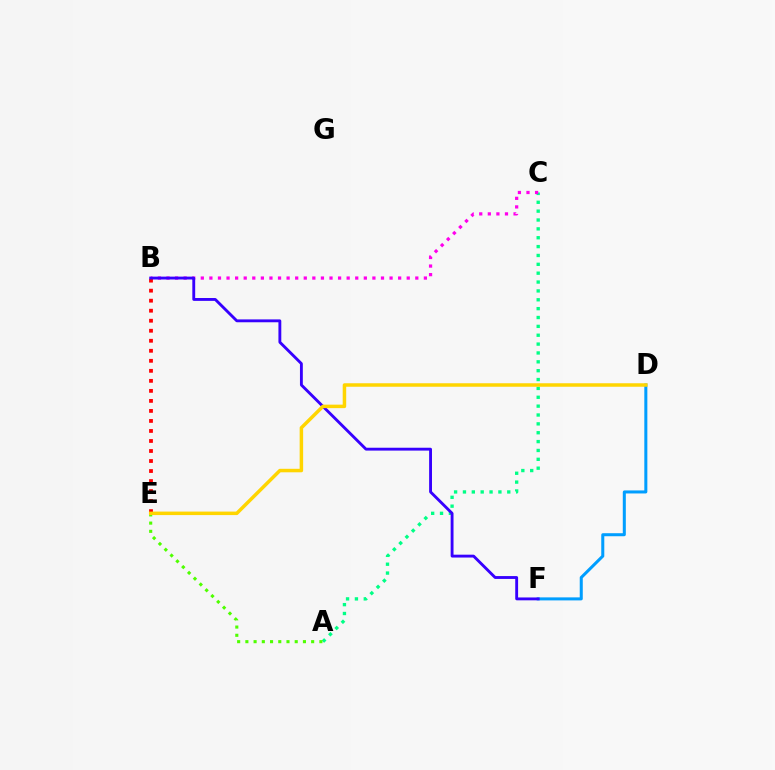{('A', 'C'): [{'color': '#00ff86', 'line_style': 'dotted', 'thickness': 2.41}], ('A', 'E'): [{'color': '#4fff00', 'line_style': 'dotted', 'thickness': 2.23}], ('B', 'C'): [{'color': '#ff00ed', 'line_style': 'dotted', 'thickness': 2.33}], ('D', 'F'): [{'color': '#009eff', 'line_style': 'solid', 'thickness': 2.18}], ('B', 'E'): [{'color': '#ff0000', 'line_style': 'dotted', 'thickness': 2.72}], ('B', 'F'): [{'color': '#3700ff', 'line_style': 'solid', 'thickness': 2.06}], ('D', 'E'): [{'color': '#ffd500', 'line_style': 'solid', 'thickness': 2.51}]}